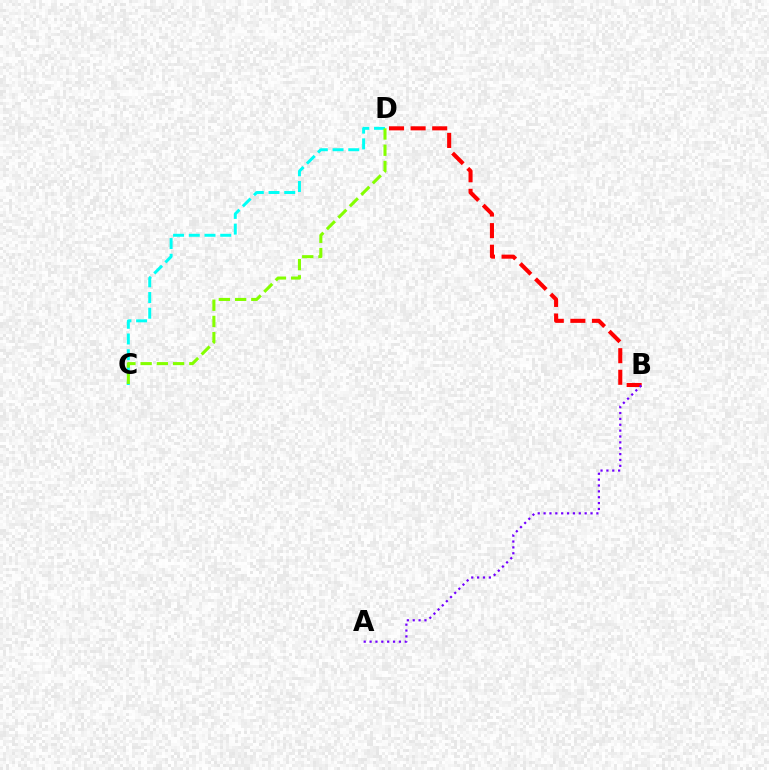{('B', 'D'): [{'color': '#ff0000', 'line_style': 'dashed', 'thickness': 2.93}], ('C', 'D'): [{'color': '#00fff6', 'line_style': 'dashed', 'thickness': 2.13}, {'color': '#84ff00', 'line_style': 'dashed', 'thickness': 2.21}], ('A', 'B'): [{'color': '#7200ff', 'line_style': 'dotted', 'thickness': 1.59}]}